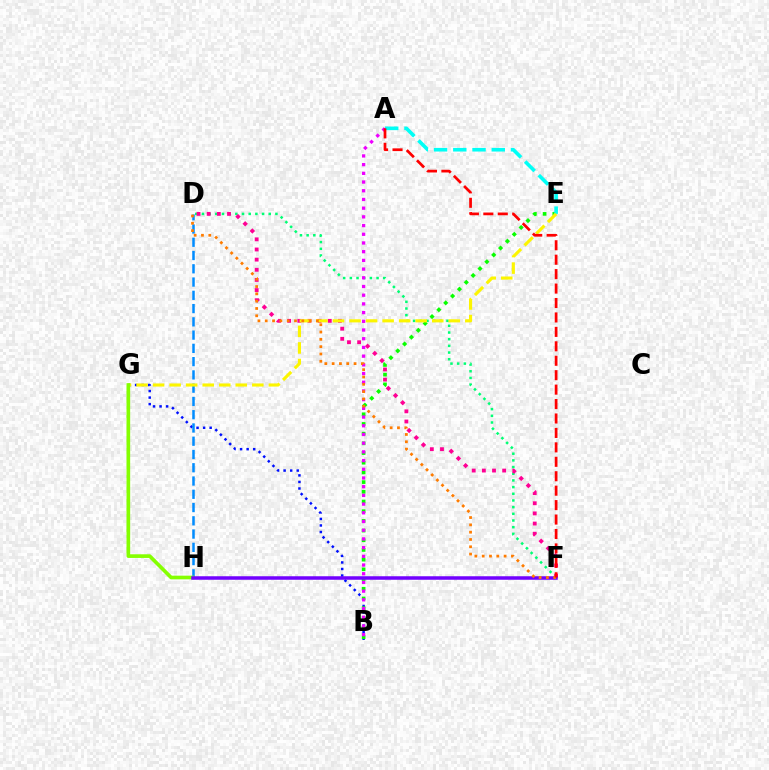{('D', 'F'): [{'color': '#00ff74', 'line_style': 'dotted', 'thickness': 1.81}, {'color': '#ff0094', 'line_style': 'dotted', 'thickness': 2.76}, {'color': '#ff7c00', 'line_style': 'dotted', 'thickness': 1.99}], ('B', 'G'): [{'color': '#0010ff', 'line_style': 'dotted', 'thickness': 1.78}], ('D', 'H'): [{'color': '#008cff', 'line_style': 'dashed', 'thickness': 1.8}], ('B', 'E'): [{'color': '#08ff00', 'line_style': 'dotted', 'thickness': 2.63}], ('A', 'E'): [{'color': '#00fff6', 'line_style': 'dashed', 'thickness': 2.61}], ('E', 'G'): [{'color': '#fcf500', 'line_style': 'dashed', 'thickness': 2.25}], ('G', 'H'): [{'color': '#84ff00', 'line_style': 'solid', 'thickness': 2.64}], ('A', 'B'): [{'color': '#ee00ff', 'line_style': 'dotted', 'thickness': 2.36}], ('F', 'H'): [{'color': '#7200ff', 'line_style': 'solid', 'thickness': 2.53}], ('A', 'F'): [{'color': '#ff0000', 'line_style': 'dashed', 'thickness': 1.96}]}